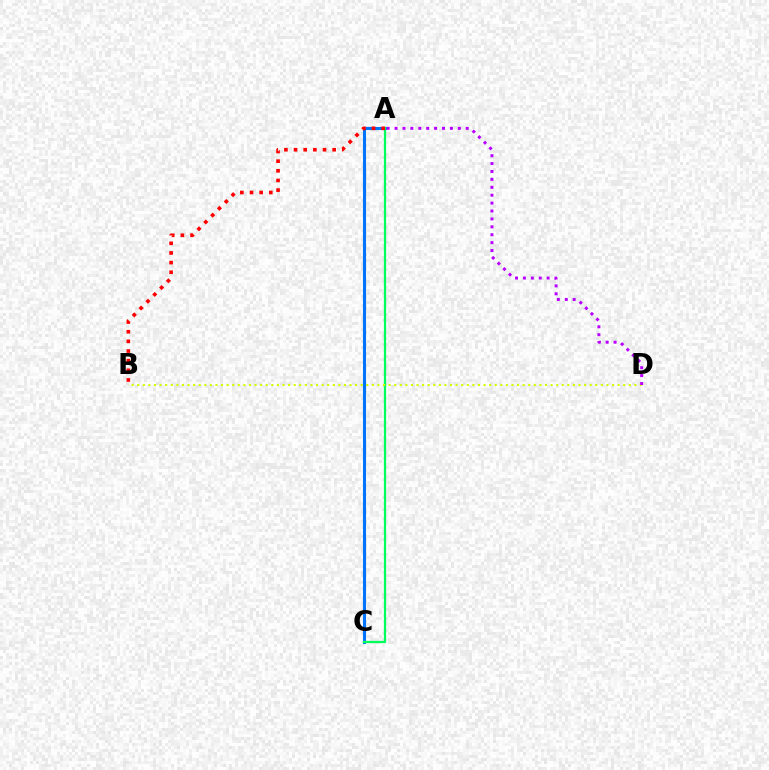{('A', 'C'): [{'color': '#0074ff', 'line_style': 'solid', 'thickness': 2.22}, {'color': '#00ff5c', 'line_style': 'solid', 'thickness': 1.64}], ('A', 'B'): [{'color': '#ff0000', 'line_style': 'dotted', 'thickness': 2.62}], ('B', 'D'): [{'color': '#d1ff00', 'line_style': 'dotted', 'thickness': 1.52}], ('A', 'D'): [{'color': '#b900ff', 'line_style': 'dotted', 'thickness': 2.15}]}